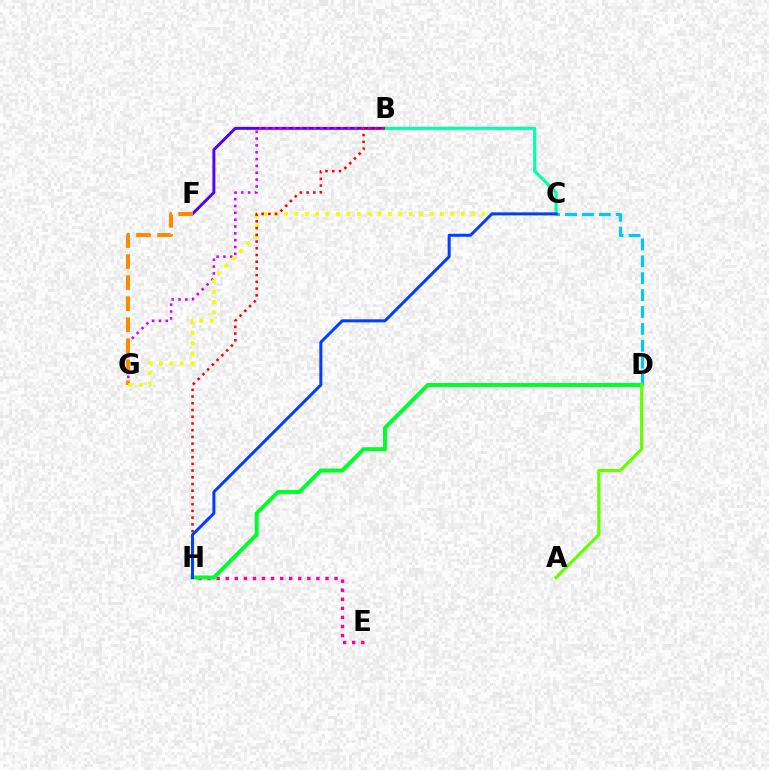{('E', 'H'): [{'color': '#ff00a0', 'line_style': 'dotted', 'thickness': 2.46}], ('B', 'F'): [{'color': '#4f00ff', 'line_style': 'solid', 'thickness': 2.11}], ('B', 'G'): [{'color': '#d600ff', 'line_style': 'dotted', 'thickness': 1.86}], ('B', 'C'): [{'color': '#00ffaf', 'line_style': 'solid', 'thickness': 2.27}], ('F', 'G'): [{'color': '#ff8800', 'line_style': 'dashed', 'thickness': 2.86}], ('C', 'G'): [{'color': '#eeff00', 'line_style': 'dotted', 'thickness': 2.83}], ('D', 'H'): [{'color': '#00ff27', 'line_style': 'solid', 'thickness': 2.86}], ('B', 'H'): [{'color': '#ff0000', 'line_style': 'dotted', 'thickness': 1.83}], ('C', 'D'): [{'color': '#00c7ff', 'line_style': 'dashed', 'thickness': 2.3}], ('A', 'D'): [{'color': '#66ff00', 'line_style': 'solid', 'thickness': 2.32}], ('C', 'H'): [{'color': '#003fff', 'line_style': 'solid', 'thickness': 2.17}]}